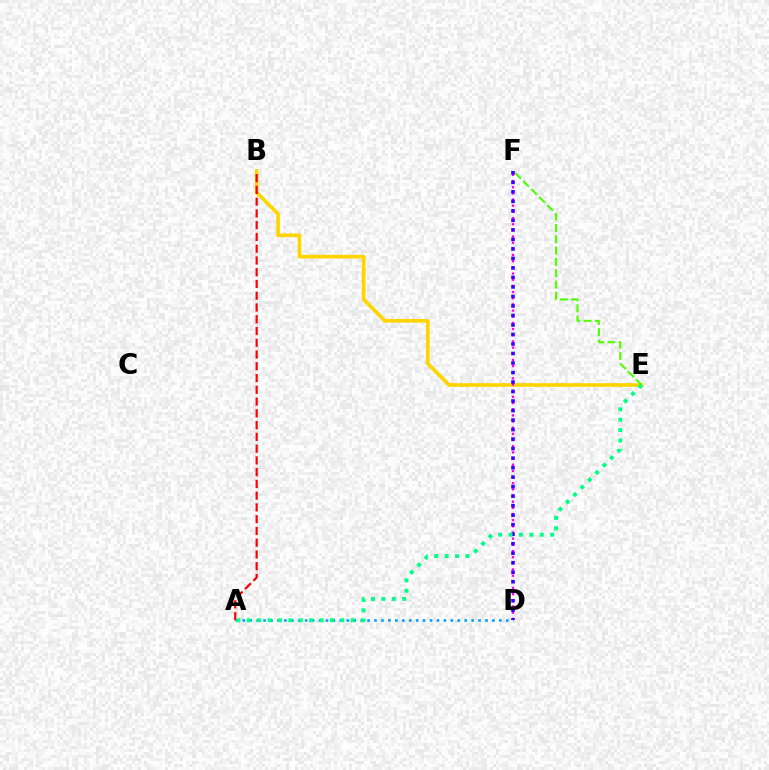{('B', 'E'): [{'color': '#ffd500', 'line_style': 'solid', 'thickness': 2.65}], ('D', 'F'): [{'color': '#ff00ed', 'line_style': 'dotted', 'thickness': 1.68}, {'color': '#3700ff', 'line_style': 'dotted', 'thickness': 2.58}], ('E', 'F'): [{'color': '#4fff00', 'line_style': 'dashed', 'thickness': 1.54}], ('A', 'D'): [{'color': '#009eff', 'line_style': 'dotted', 'thickness': 1.88}], ('A', 'B'): [{'color': '#ff0000', 'line_style': 'dashed', 'thickness': 1.6}], ('A', 'E'): [{'color': '#00ff86', 'line_style': 'dotted', 'thickness': 2.83}]}